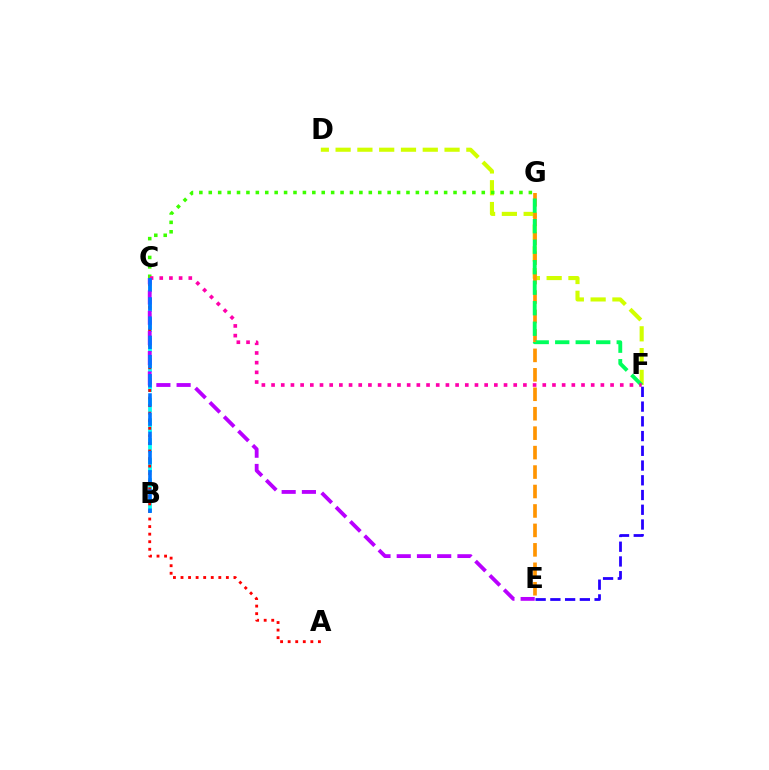{('B', 'C'): [{'color': '#00fff6', 'line_style': 'dashed', 'thickness': 2.72}, {'color': '#0074ff', 'line_style': 'dashed', 'thickness': 2.61}], ('D', 'F'): [{'color': '#d1ff00', 'line_style': 'dashed', 'thickness': 2.96}], ('E', 'G'): [{'color': '#ff9400', 'line_style': 'dashed', 'thickness': 2.64}], ('C', 'G'): [{'color': '#3dff00', 'line_style': 'dotted', 'thickness': 2.56}], ('F', 'G'): [{'color': '#00ff5c', 'line_style': 'dashed', 'thickness': 2.79}], ('A', 'C'): [{'color': '#ff0000', 'line_style': 'dotted', 'thickness': 2.05}], ('C', 'F'): [{'color': '#ff00ac', 'line_style': 'dotted', 'thickness': 2.63}], ('C', 'E'): [{'color': '#b900ff', 'line_style': 'dashed', 'thickness': 2.75}], ('E', 'F'): [{'color': '#2500ff', 'line_style': 'dashed', 'thickness': 2.0}]}